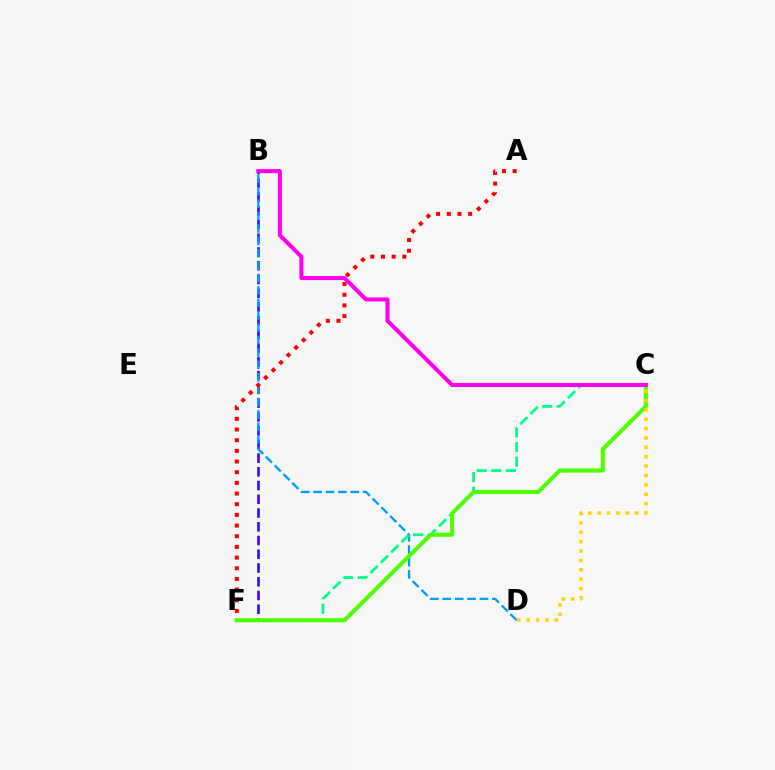{('B', 'F'): [{'color': '#3700ff', 'line_style': 'dashed', 'thickness': 1.87}], ('B', 'D'): [{'color': '#009eff', 'line_style': 'dashed', 'thickness': 1.68}], ('A', 'F'): [{'color': '#ff0000', 'line_style': 'dotted', 'thickness': 2.9}], ('C', 'F'): [{'color': '#00ff86', 'line_style': 'dashed', 'thickness': 1.99}, {'color': '#4fff00', 'line_style': 'solid', 'thickness': 2.95}], ('B', 'C'): [{'color': '#ff00ed', 'line_style': 'solid', 'thickness': 2.91}], ('C', 'D'): [{'color': '#ffd500', 'line_style': 'dotted', 'thickness': 2.55}]}